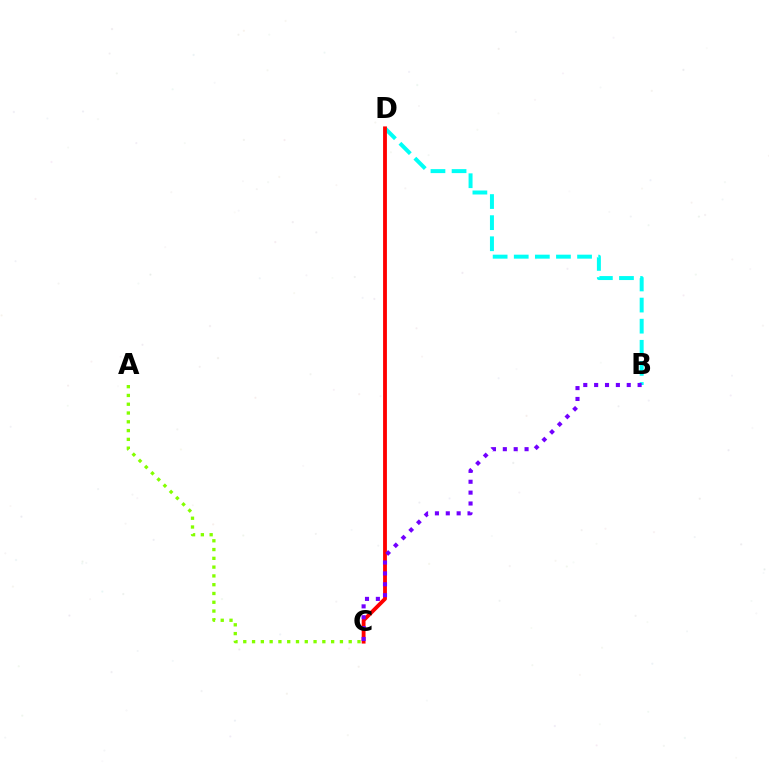{('A', 'C'): [{'color': '#84ff00', 'line_style': 'dotted', 'thickness': 2.39}], ('B', 'D'): [{'color': '#00fff6', 'line_style': 'dashed', 'thickness': 2.87}], ('C', 'D'): [{'color': '#ff0000', 'line_style': 'solid', 'thickness': 2.75}], ('B', 'C'): [{'color': '#7200ff', 'line_style': 'dotted', 'thickness': 2.95}]}